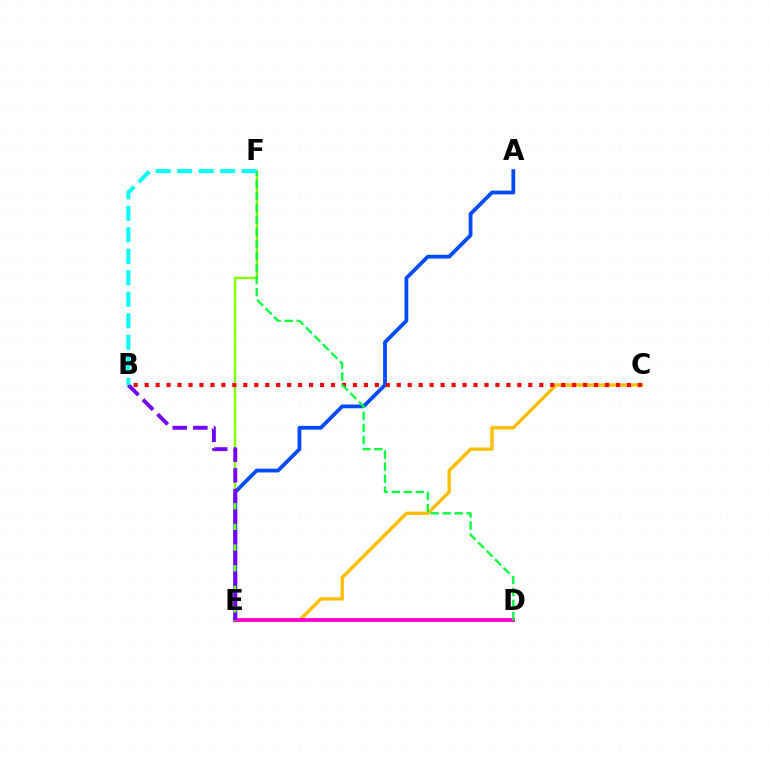{('C', 'E'): [{'color': '#ffbd00', 'line_style': 'solid', 'thickness': 2.4}], ('A', 'E'): [{'color': '#004bff', 'line_style': 'solid', 'thickness': 2.72}], ('D', 'E'): [{'color': '#ff00cf', 'line_style': 'solid', 'thickness': 2.76}], ('E', 'F'): [{'color': '#84ff00', 'line_style': 'solid', 'thickness': 1.73}], ('B', 'C'): [{'color': '#ff0000', 'line_style': 'dotted', 'thickness': 2.98}], ('D', 'F'): [{'color': '#00ff39', 'line_style': 'dashed', 'thickness': 1.63}], ('B', 'E'): [{'color': '#7200ff', 'line_style': 'dashed', 'thickness': 2.8}], ('B', 'F'): [{'color': '#00fff6', 'line_style': 'dashed', 'thickness': 2.92}]}